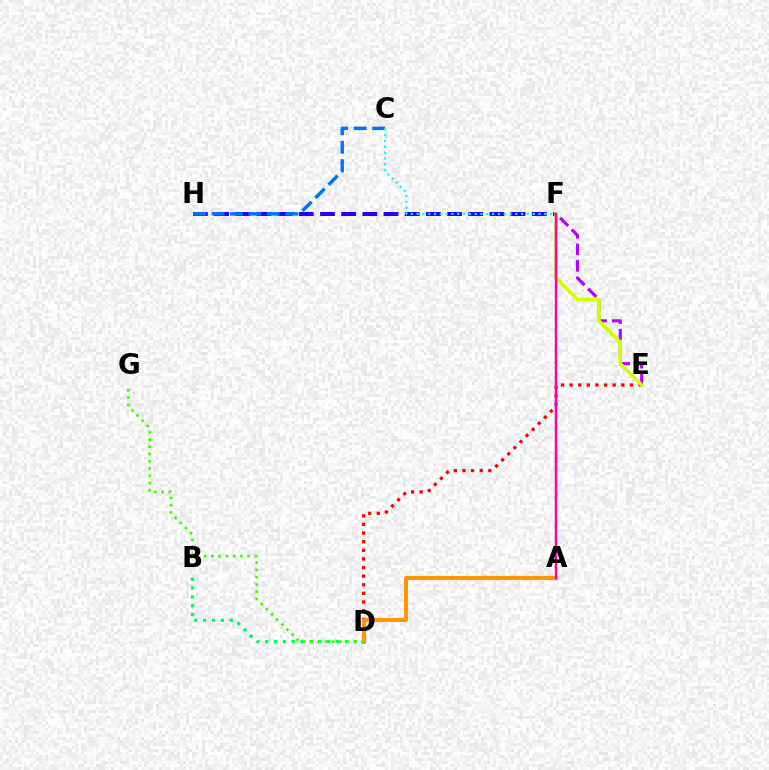{('F', 'H'): [{'color': '#2500ff', 'line_style': 'dashed', 'thickness': 2.88}], ('D', 'E'): [{'color': '#ff0000', 'line_style': 'dotted', 'thickness': 2.34}], ('E', 'F'): [{'color': '#b900ff', 'line_style': 'dashed', 'thickness': 2.24}, {'color': '#d1ff00', 'line_style': 'solid', 'thickness': 2.57}], ('C', 'H'): [{'color': '#0074ff', 'line_style': 'dashed', 'thickness': 2.5}], ('B', 'D'): [{'color': '#00ff5c', 'line_style': 'dotted', 'thickness': 2.41}], ('A', 'D'): [{'color': '#ff9400', 'line_style': 'solid', 'thickness': 2.84}], ('C', 'F'): [{'color': '#00fff6', 'line_style': 'dotted', 'thickness': 1.58}], ('D', 'G'): [{'color': '#3dff00', 'line_style': 'dotted', 'thickness': 1.97}], ('A', 'F'): [{'color': '#ff00ac', 'line_style': 'solid', 'thickness': 1.78}]}